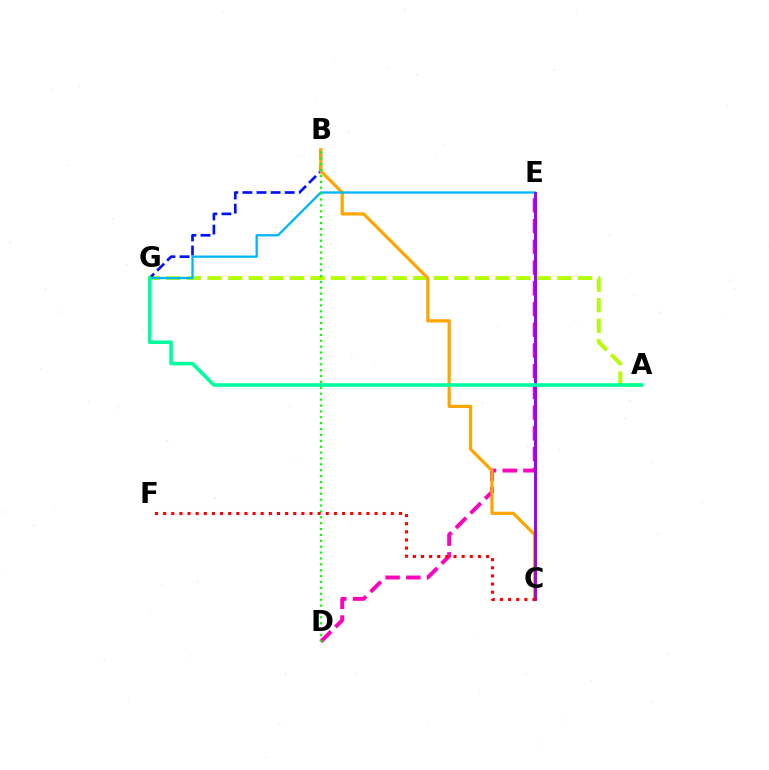{('D', 'E'): [{'color': '#ff00bd', 'line_style': 'dashed', 'thickness': 2.82}], ('A', 'G'): [{'color': '#b3ff00', 'line_style': 'dashed', 'thickness': 2.8}, {'color': '#00ff9d', 'line_style': 'solid', 'thickness': 2.59}], ('B', 'G'): [{'color': '#0010ff', 'line_style': 'dashed', 'thickness': 1.92}], ('B', 'C'): [{'color': '#ffa500', 'line_style': 'solid', 'thickness': 2.31}], ('E', 'G'): [{'color': '#00b5ff', 'line_style': 'solid', 'thickness': 1.66}], ('C', 'E'): [{'color': '#9b00ff', 'line_style': 'solid', 'thickness': 2.12}], ('B', 'D'): [{'color': '#08ff00', 'line_style': 'dotted', 'thickness': 1.6}], ('C', 'F'): [{'color': '#ff0000', 'line_style': 'dotted', 'thickness': 2.21}]}